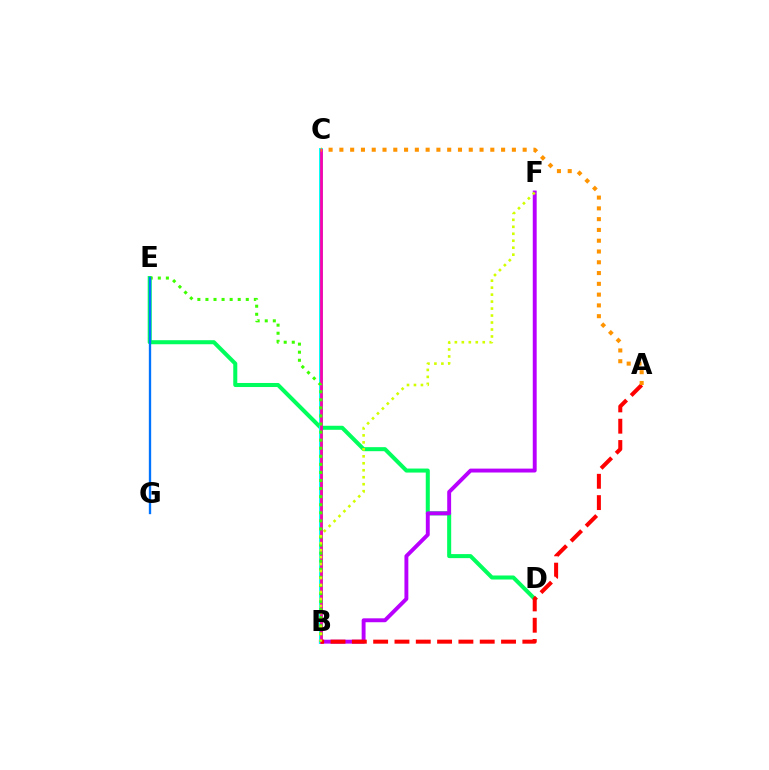{('D', 'E'): [{'color': '#00ff5c', 'line_style': 'solid', 'thickness': 2.9}], ('B', 'C'): [{'color': '#2500ff', 'line_style': 'dashed', 'thickness': 2.06}, {'color': '#00fff6', 'line_style': 'solid', 'thickness': 2.82}, {'color': '#ff00ac', 'line_style': 'solid', 'thickness': 2.0}], ('B', 'F'): [{'color': '#b900ff', 'line_style': 'solid', 'thickness': 2.81}, {'color': '#d1ff00', 'line_style': 'dotted', 'thickness': 1.89}], ('B', 'E'): [{'color': '#3dff00', 'line_style': 'dotted', 'thickness': 2.19}], ('E', 'G'): [{'color': '#0074ff', 'line_style': 'solid', 'thickness': 1.68}], ('A', 'B'): [{'color': '#ff0000', 'line_style': 'dashed', 'thickness': 2.9}], ('A', 'C'): [{'color': '#ff9400', 'line_style': 'dotted', 'thickness': 2.93}]}